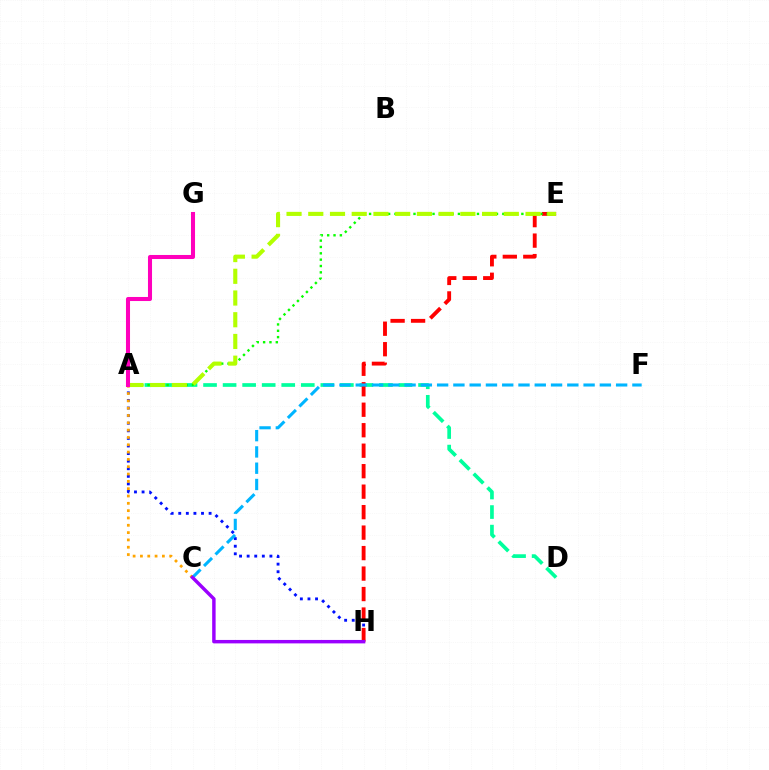{('A', 'H'): [{'color': '#0010ff', 'line_style': 'dotted', 'thickness': 2.06}], ('A', 'D'): [{'color': '#00ff9d', 'line_style': 'dashed', 'thickness': 2.66}], ('E', 'H'): [{'color': '#ff0000', 'line_style': 'dashed', 'thickness': 2.78}], ('A', 'E'): [{'color': '#08ff00', 'line_style': 'dotted', 'thickness': 1.72}, {'color': '#b3ff00', 'line_style': 'dashed', 'thickness': 2.95}], ('A', 'C'): [{'color': '#ffa500', 'line_style': 'dotted', 'thickness': 1.99}], ('C', 'F'): [{'color': '#00b5ff', 'line_style': 'dashed', 'thickness': 2.21}], ('C', 'H'): [{'color': '#9b00ff', 'line_style': 'solid', 'thickness': 2.48}], ('A', 'G'): [{'color': '#ff00bd', 'line_style': 'solid', 'thickness': 2.92}]}